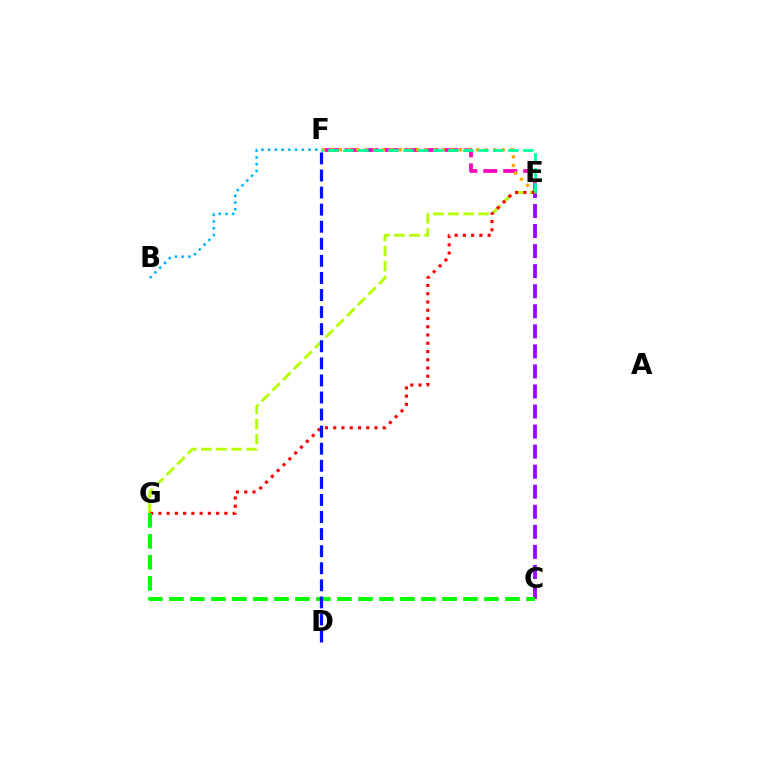{('E', 'F'): [{'color': '#ff00bd', 'line_style': 'dashed', 'thickness': 2.71}, {'color': '#ffa500', 'line_style': 'dotted', 'thickness': 2.33}, {'color': '#00ff9d', 'line_style': 'dashed', 'thickness': 2.04}], ('B', 'F'): [{'color': '#00b5ff', 'line_style': 'dotted', 'thickness': 1.83}], ('C', 'E'): [{'color': '#9b00ff', 'line_style': 'dashed', 'thickness': 2.72}], ('E', 'G'): [{'color': '#b3ff00', 'line_style': 'dashed', 'thickness': 2.05}, {'color': '#ff0000', 'line_style': 'dotted', 'thickness': 2.24}], ('C', 'G'): [{'color': '#08ff00', 'line_style': 'dashed', 'thickness': 2.85}], ('D', 'F'): [{'color': '#0010ff', 'line_style': 'dashed', 'thickness': 2.32}]}